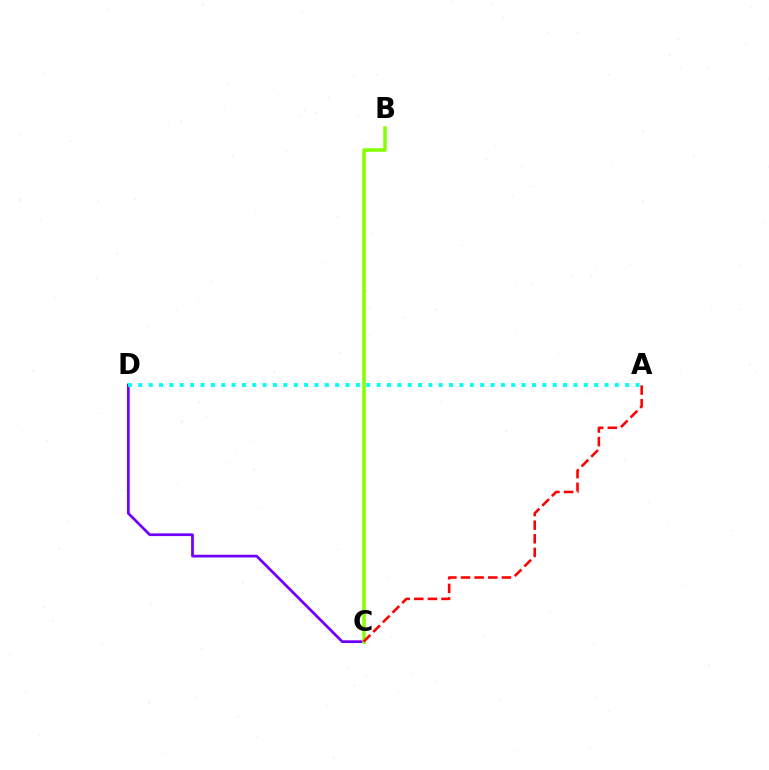{('C', 'D'): [{'color': '#7200ff', 'line_style': 'solid', 'thickness': 1.97}], ('B', 'C'): [{'color': '#84ff00', 'line_style': 'solid', 'thickness': 2.52}], ('A', 'C'): [{'color': '#ff0000', 'line_style': 'dashed', 'thickness': 1.85}], ('A', 'D'): [{'color': '#00fff6', 'line_style': 'dotted', 'thickness': 2.81}]}